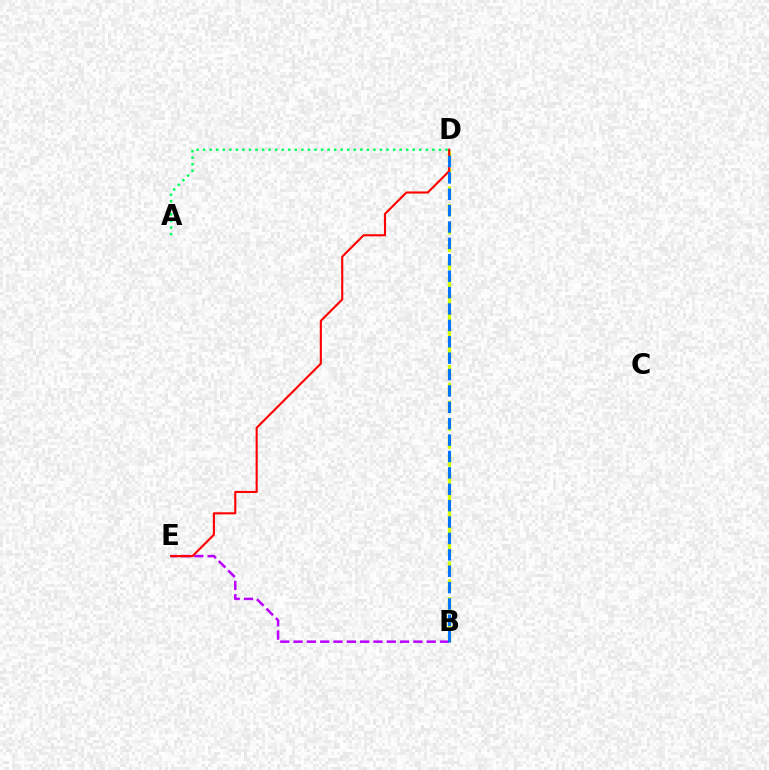{('B', 'D'): [{'color': '#d1ff00', 'line_style': 'dashed', 'thickness': 2.43}, {'color': '#0074ff', 'line_style': 'dashed', 'thickness': 2.23}], ('B', 'E'): [{'color': '#b900ff', 'line_style': 'dashed', 'thickness': 1.81}], ('D', 'E'): [{'color': '#ff0000', 'line_style': 'solid', 'thickness': 1.52}], ('A', 'D'): [{'color': '#00ff5c', 'line_style': 'dotted', 'thickness': 1.78}]}